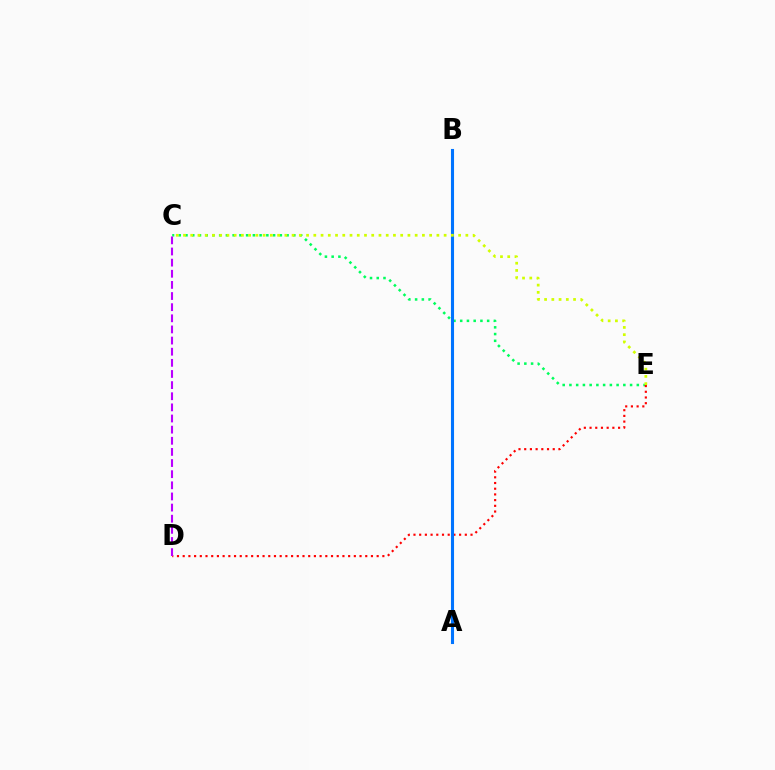{('C', 'E'): [{'color': '#00ff5c', 'line_style': 'dotted', 'thickness': 1.83}, {'color': '#d1ff00', 'line_style': 'dotted', 'thickness': 1.97}], ('D', 'E'): [{'color': '#ff0000', 'line_style': 'dotted', 'thickness': 1.55}], ('A', 'B'): [{'color': '#0074ff', 'line_style': 'solid', 'thickness': 2.22}], ('C', 'D'): [{'color': '#b900ff', 'line_style': 'dashed', 'thickness': 1.51}]}